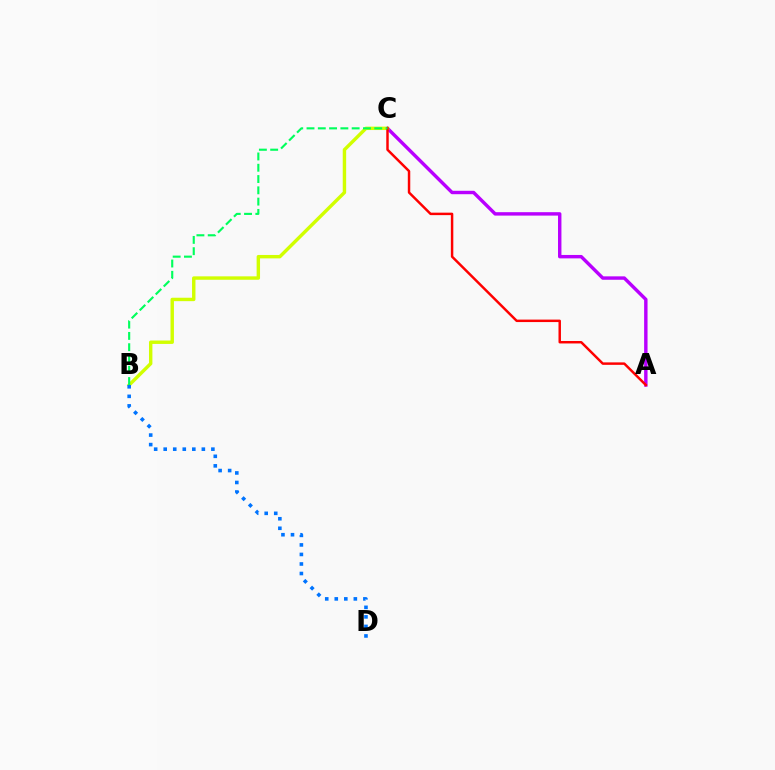{('A', 'C'): [{'color': '#b900ff', 'line_style': 'solid', 'thickness': 2.46}, {'color': '#ff0000', 'line_style': 'solid', 'thickness': 1.77}], ('B', 'C'): [{'color': '#d1ff00', 'line_style': 'solid', 'thickness': 2.46}, {'color': '#00ff5c', 'line_style': 'dashed', 'thickness': 1.53}], ('B', 'D'): [{'color': '#0074ff', 'line_style': 'dotted', 'thickness': 2.59}]}